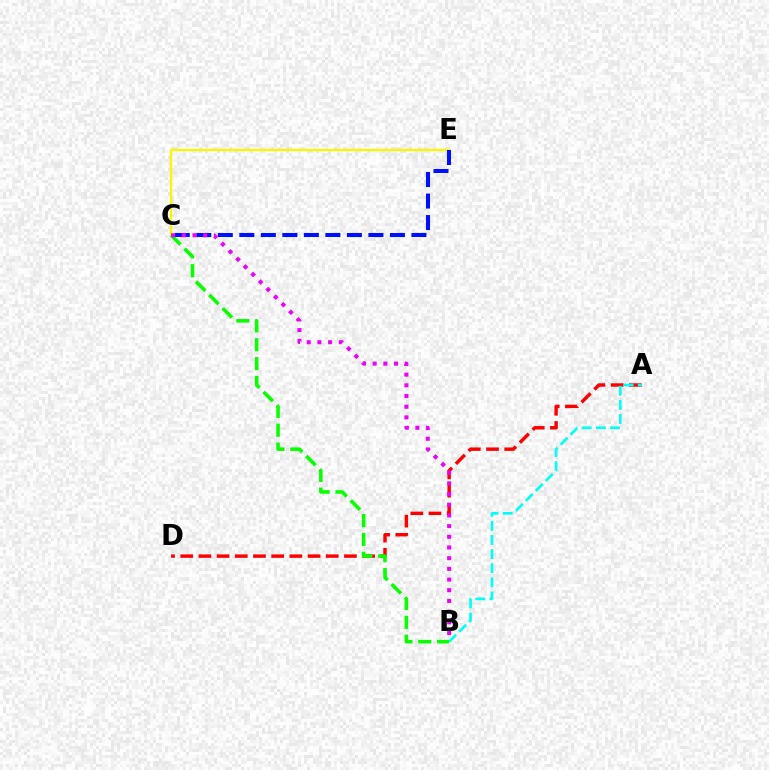{('C', 'E'): [{'color': '#fcf500', 'line_style': 'solid', 'thickness': 1.67}, {'color': '#0010ff', 'line_style': 'dashed', 'thickness': 2.92}], ('A', 'D'): [{'color': '#ff0000', 'line_style': 'dashed', 'thickness': 2.47}], ('A', 'B'): [{'color': '#00fff6', 'line_style': 'dashed', 'thickness': 1.92}], ('B', 'C'): [{'color': '#08ff00', 'line_style': 'dashed', 'thickness': 2.56}, {'color': '#ee00ff', 'line_style': 'dotted', 'thickness': 2.9}]}